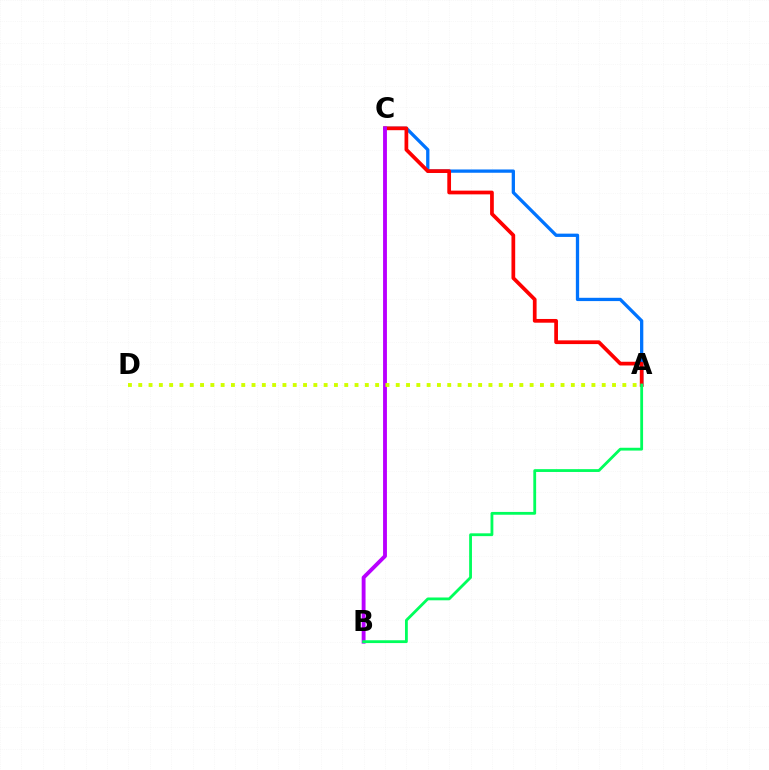{('A', 'C'): [{'color': '#0074ff', 'line_style': 'solid', 'thickness': 2.37}, {'color': '#ff0000', 'line_style': 'solid', 'thickness': 2.68}], ('B', 'C'): [{'color': '#b900ff', 'line_style': 'solid', 'thickness': 2.78}], ('A', 'D'): [{'color': '#d1ff00', 'line_style': 'dotted', 'thickness': 2.8}], ('A', 'B'): [{'color': '#00ff5c', 'line_style': 'solid', 'thickness': 2.02}]}